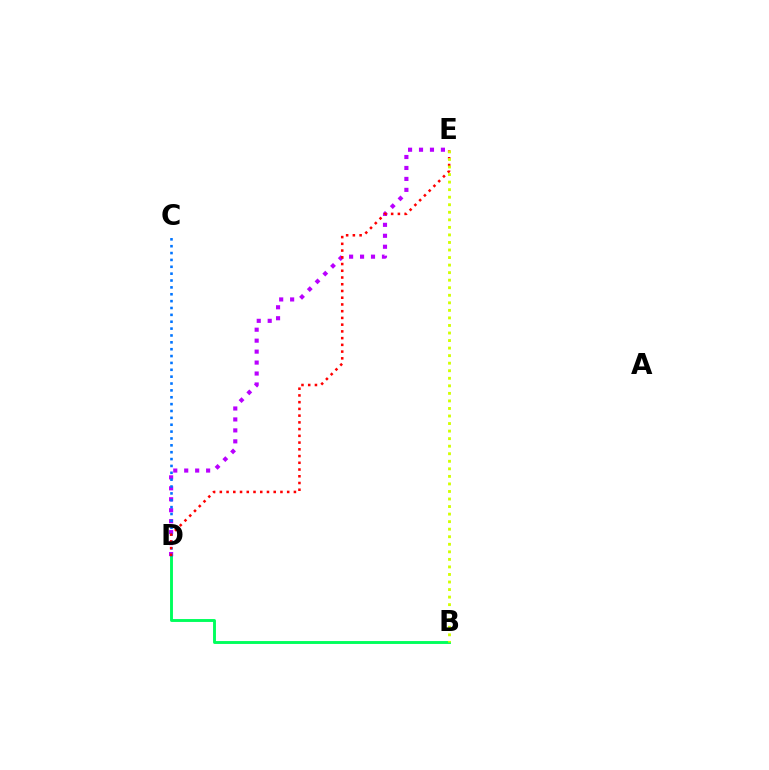{('B', 'D'): [{'color': '#00ff5c', 'line_style': 'solid', 'thickness': 2.09}], ('D', 'E'): [{'color': '#b900ff', 'line_style': 'dotted', 'thickness': 2.98}, {'color': '#ff0000', 'line_style': 'dotted', 'thickness': 1.83}], ('C', 'D'): [{'color': '#0074ff', 'line_style': 'dotted', 'thickness': 1.87}], ('B', 'E'): [{'color': '#d1ff00', 'line_style': 'dotted', 'thickness': 2.05}]}